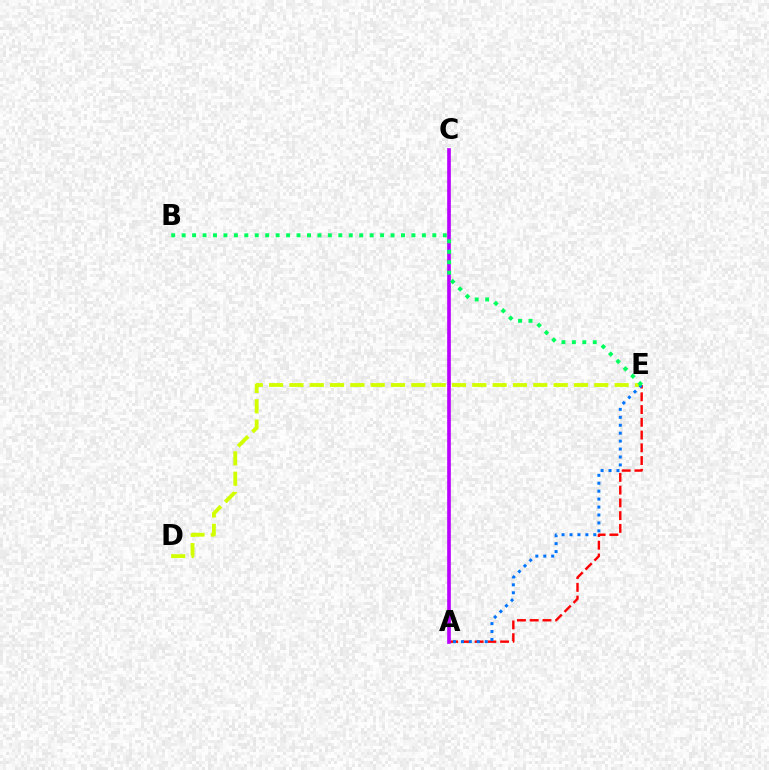{('A', 'E'): [{'color': '#ff0000', 'line_style': 'dashed', 'thickness': 1.73}, {'color': '#0074ff', 'line_style': 'dotted', 'thickness': 2.16}], ('D', 'E'): [{'color': '#d1ff00', 'line_style': 'dashed', 'thickness': 2.76}], ('A', 'C'): [{'color': '#b900ff', 'line_style': 'solid', 'thickness': 2.63}], ('B', 'E'): [{'color': '#00ff5c', 'line_style': 'dotted', 'thickness': 2.84}]}